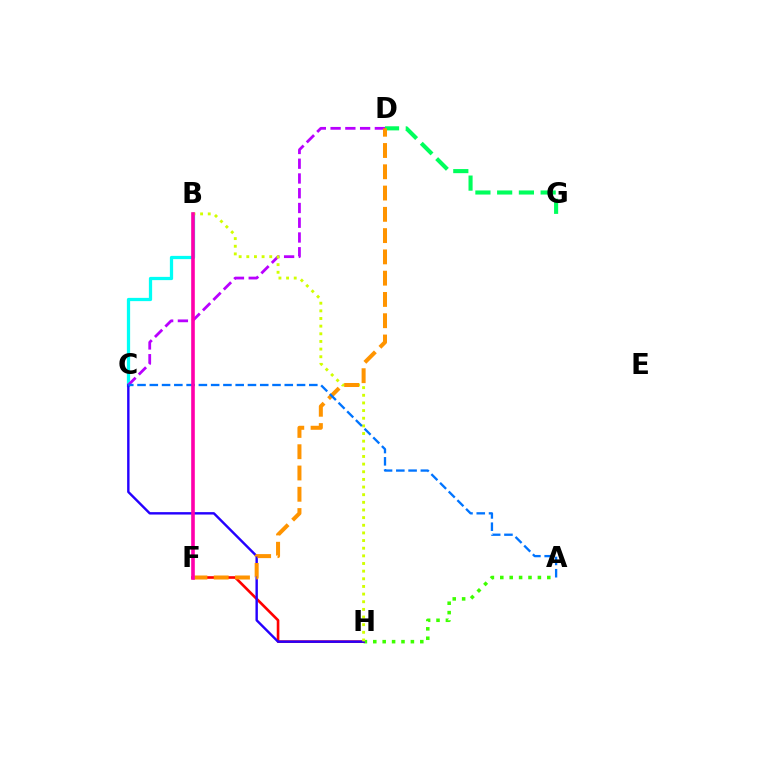{('B', 'C'): [{'color': '#00fff6', 'line_style': 'solid', 'thickness': 2.34}], ('A', 'H'): [{'color': '#3dff00', 'line_style': 'dotted', 'thickness': 2.55}], ('D', 'G'): [{'color': '#00ff5c', 'line_style': 'dashed', 'thickness': 2.95}], ('F', 'H'): [{'color': '#ff0000', 'line_style': 'solid', 'thickness': 1.89}], ('C', 'H'): [{'color': '#2500ff', 'line_style': 'solid', 'thickness': 1.74}], ('C', 'D'): [{'color': '#b900ff', 'line_style': 'dashed', 'thickness': 2.0}], ('B', 'H'): [{'color': '#d1ff00', 'line_style': 'dotted', 'thickness': 2.08}], ('D', 'F'): [{'color': '#ff9400', 'line_style': 'dashed', 'thickness': 2.89}], ('A', 'C'): [{'color': '#0074ff', 'line_style': 'dashed', 'thickness': 1.67}], ('B', 'F'): [{'color': '#ff00ac', 'line_style': 'solid', 'thickness': 2.6}]}